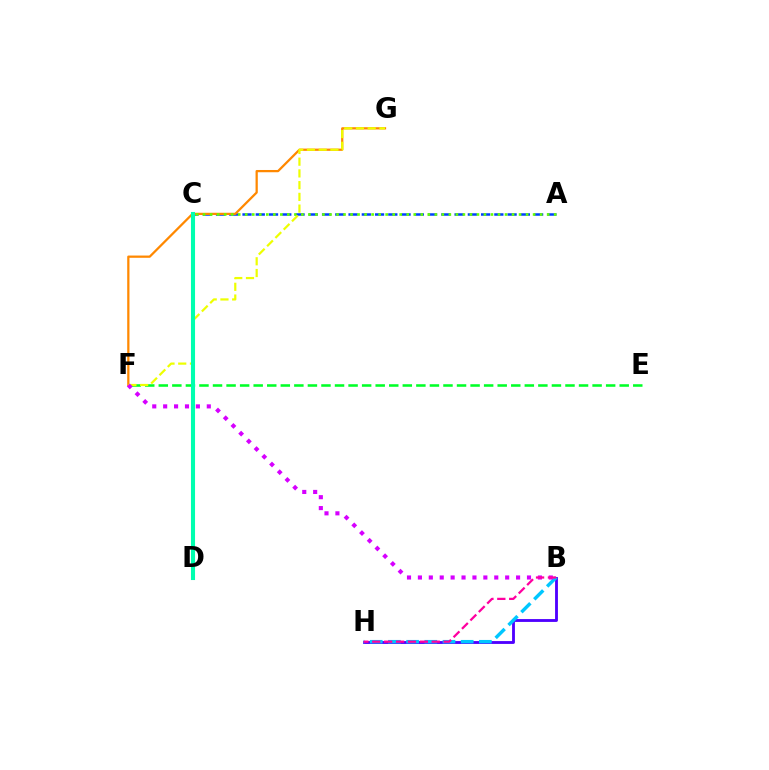{('E', 'F'): [{'color': '#00ff27', 'line_style': 'dashed', 'thickness': 1.84}], ('A', 'C'): [{'color': '#003fff', 'line_style': 'dashed', 'thickness': 1.8}, {'color': '#66ff00', 'line_style': 'dotted', 'thickness': 1.91}], ('B', 'H'): [{'color': '#4f00ff', 'line_style': 'solid', 'thickness': 2.05}, {'color': '#00c7ff', 'line_style': 'dashed', 'thickness': 2.47}, {'color': '#ff00a0', 'line_style': 'dashed', 'thickness': 1.62}], ('F', 'G'): [{'color': '#ff8800', 'line_style': 'solid', 'thickness': 1.62}, {'color': '#eeff00', 'line_style': 'dashed', 'thickness': 1.59}], ('C', 'D'): [{'color': '#ff0000', 'line_style': 'dashed', 'thickness': 2.13}, {'color': '#00ffaf', 'line_style': 'solid', 'thickness': 2.94}], ('B', 'F'): [{'color': '#d600ff', 'line_style': 'dotted', 'thickness': 2.96}]}